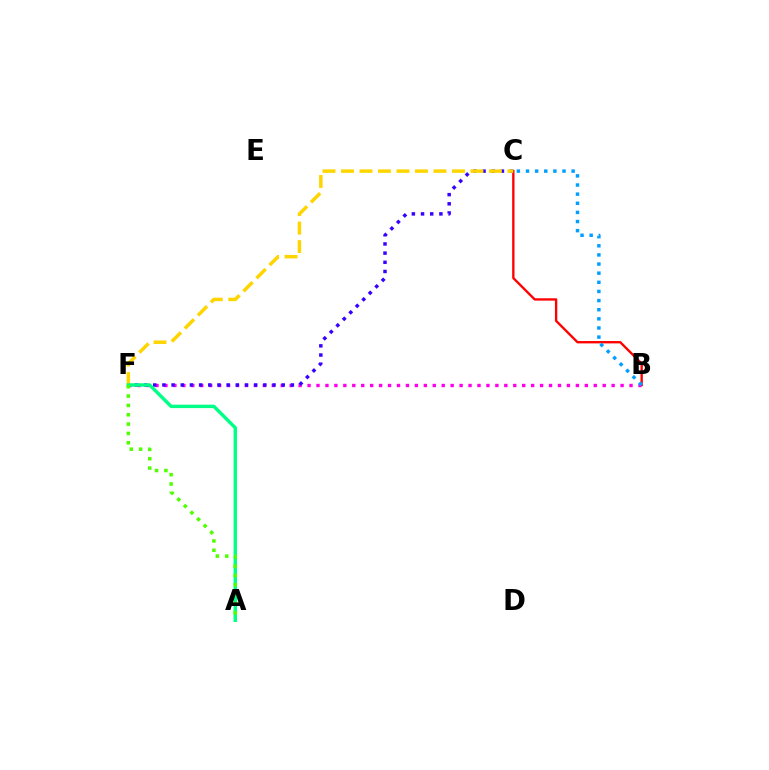{('B', 'C'): [{'color': '#ff0000', 'line_style': 'solid', 'thickness': 1.69}, {'color': '#009eff', 'line_style': 'dotted', 'thickness': 2.48}], ('B', 'F'): [{'color': '#ff00ed', 'line_style': 'dotted', 'thickness': 2.43}], ('C', 'F'): [{'color': '#3700ff', 'line_style': 'dotted', 'thickness': 2.49}, {'color': '#ffd500', 'line_style': 'dashed', 'thickness': 2.51}], ('A', 'F'): [{'color': '#00ff86', 'line_style': 'solid', 'thickness': 2.46}, {'color': '#4fff00', 'line_style': 'dotted', 'thickness': 2.54}]}